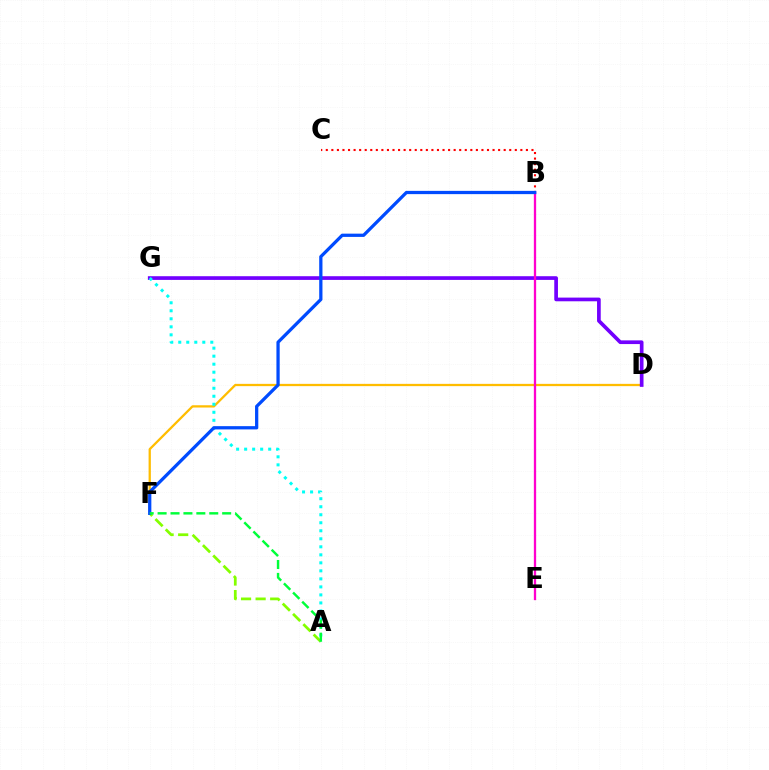{('A', 'F'): [{'color': '#84ff00', 'line_style': 'dashed', 'thickness': 1.98}, {'color': '#00ff39', 'line_style': 'dashed', 'thickness': 1.75}], ('B', 'C'): [{'color': '#ff0000', 'line_style': 'dotted', 'thickness': 1.51}], ('D', 'F'): [{'color': '#ffbd00', 'line_style': 'solid', 'thickness': 1.64}], ('D', 'G'): [{'color': '#7200ff', 'line_style': 'solid', 'thickness': 2.66}], ('B', 'E'): [{'color': '#ff00cf', 'line_style': 'solid', 'thickness': 1.66}], ('A', 'G'): [{'color': '#00fff6', 'line_style': 'dotted', 'thickness': 2.18}], ('B', 'F'): [{'color': '#004bff', 'line_style': 'solid', 'thickness': 2.35}]}